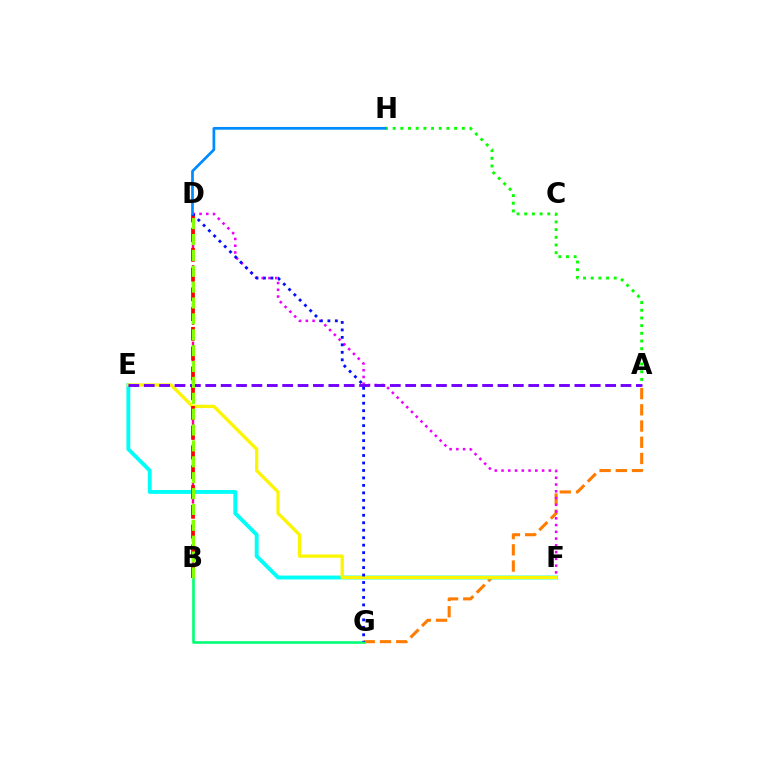{('A', 'G'): [{'color': '#ff7c00', 'line_style': 'dashed', 'thickness': 2.2}], ('B', 'D'): [{'color': '#ff0094', 'line_style': 'dashed', 'thickness': 1.73}, {'color': '#ff0000', 'line_style': 'dashed', 'thickness': 2.69}, {'color': '#84ff00', 'line_style': 'dashed', 'thickness': 2.16}], ('D', 'F'): [{'color': '#ee00ff', 'line_style': 'dotted', 'thickness': 1.84}], ('E', 'F'): [{'color': '#00fff6', 'line_style': 'solid', 'thickness': 2.78}, {'color': '#fcf500', 'line_style': 'solid', 'thickness': 2.36}], ('B', 'G'): [{'color': '#00ff74', 'line_style': 'solid', 'thickness': 1.9}], ('A', 'H'): [{'color': '#08ff00', 'line_style': 'dotted', 'thickness': 2.09}], ('D', 'G'): [{'color': '#0010ff', 'line_style': 'dotted', 'thickness': 2.03}], ('D', 'H'): [{'color': '#008cff', 'line_style': 'solid', 'thickness': 1.97}], ('A', 'E'): [{'color': '#7200ff', 'line_style': 'dashed', 'thickness': 2.09}]}